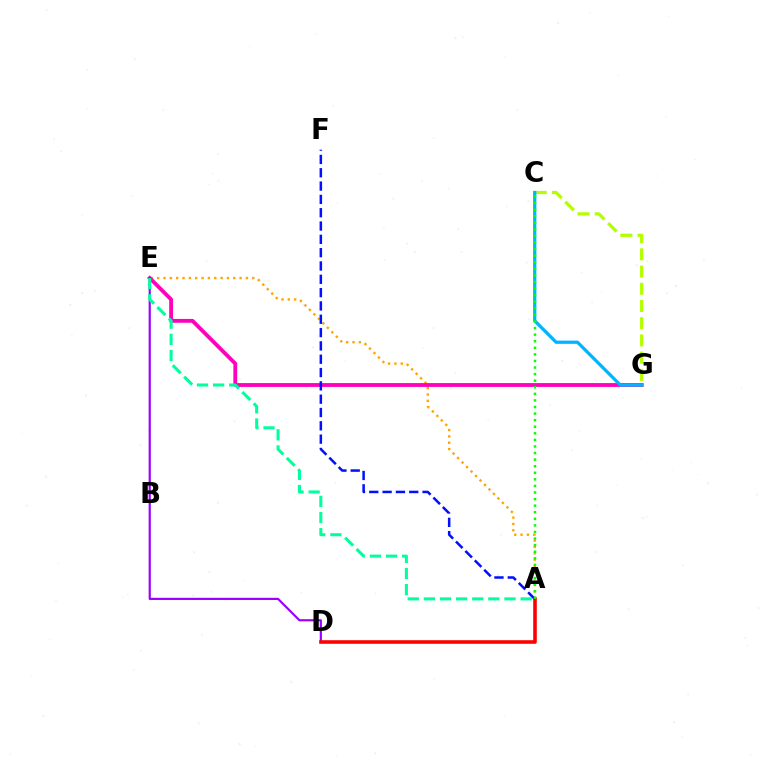{('A', 'E'): [{'color': '#ffa500', 'line_style': 'dotted', 'thickness': 1.72}, {'color': '#00ff9d', 'line_style': 'dashed', 'thickness': 2.19}], ('E', 'G'): [{'color': '#ff00bd', 'line_style': 'solid', 'thickness': 2.76}], ('D', 'E'): [{'color': '#9b00ff', 'line_style': 'solid', 'thickness': 1.57}], ('C', 'G'): [{'color': '#b3ff00', 'line_style': 'dashed', 'thickness': 2.34}, {'color': '#00b5ff', 'line_style': 'solid', 'thickness': 2.34}], ('A', 'D'): [{'color': '#ff0000', 'line_style': 'solid', 'thickness': 2.58}], ('A', 'F'): [{'color': '#0010ff', 'line_style': 'dashed', 'thickness': 1.81}], ('A', 'C'): [{'color': '#08ff00', 'line_style': 'dotted', 'thickness': 1.79}]}